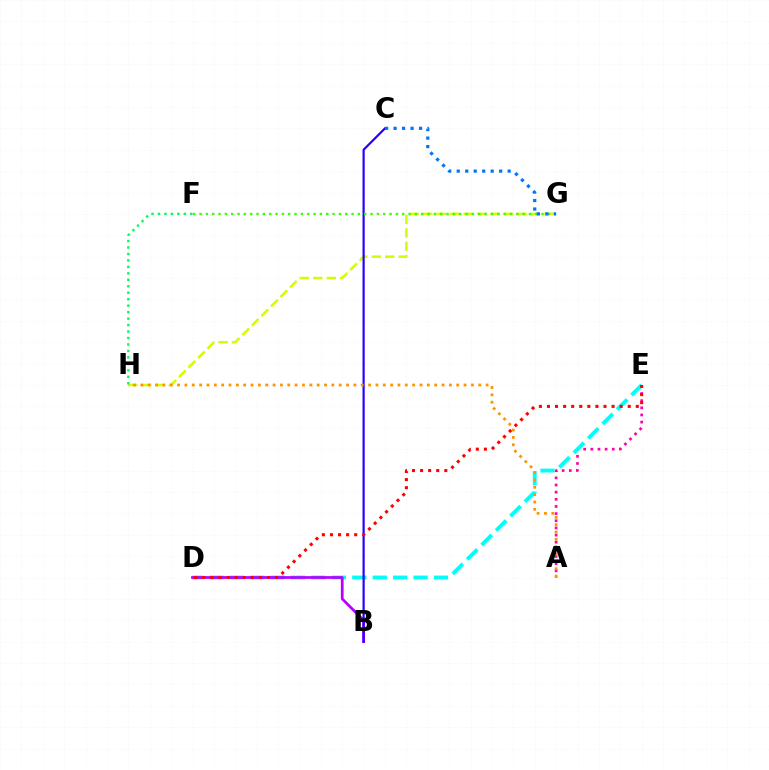{('G', 'H'): [{'color': '#d1ff00', 'line_style': 'dashed', 'thickness': 1.83}], ('F', 'H'): [{'color': '#00ff5c', 'line_style': 'dotted', 'thickness': 1.76}], ('A', 'E'): [{'color': '#ff00ac', 'line_style': 'dotted', 'thickness': 1.94}], ('D', 'E'): [{'color': '#00fff6', 'line_style': 'dashed', 'thickness': 2.77}, {'color': '#ff0000', 'line_style': 'dotted', 'thickness': 2.19}], ('B', 'D'): [{'color': '#b900ff', 'line_style': 'solid', 'thickness': 1.97}], ('B', 'C'): [{'color': '#2500ff', 'line_style': 'solid', 'thickness': 1.57}], ('F', 'G'): [{'color': '#3dff00', 'line_style': 'dotted', 'thickness': 1.72}], ('A', 'H'): [{'color': '#ff9400', 'line_style': 'dotted', 'thickness': 2.0}], ('C', 'G'): [{'color': '#0074ff', 'line_style': 'dotted', 'thickness': 2.31}]}